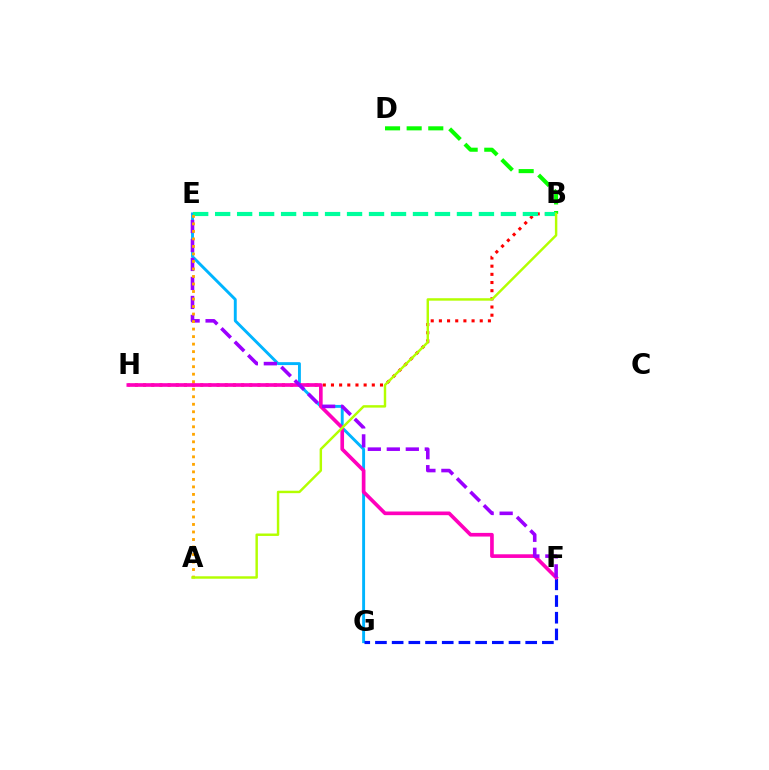{('B', 'H'): [{'color': '#ff0000', 'line_style': 'dotted', 'thickness': 2.22}], ('E', 'G'): [{'color': '#00b5ff', 'line_style': 'solid', 'thickness': 2.09}], ('F', 'G'): [{'color': '#0010ff', 'line_style': 'dashed', 'thickness': 2.27}], ('F', 'H'): [{'color': '#ff00bd', 'line_style': 'solid', 'thickness': 2.63}], ('B', 'D'): [{'color': '#08ff00', 'line_style': 'dashed', 'thickness': 2.94}], ('E', 'F'): [{'color': '#9b00ff', 'line_style': 'dashed', 'thickness': 2.58}], ('B', 'E'): [{'color': '#00ff9d', 'line_style': 'dashed', 'thickness': 2.99}], ('A', 'E'): [{'color': '#ffa500', 'line_style': 'dotted', 'thickness': 2.04}], ('A', 'B'): [{'color': '#b3ff00', 'line_style': 'solid', 'thickness': 1.76}]}